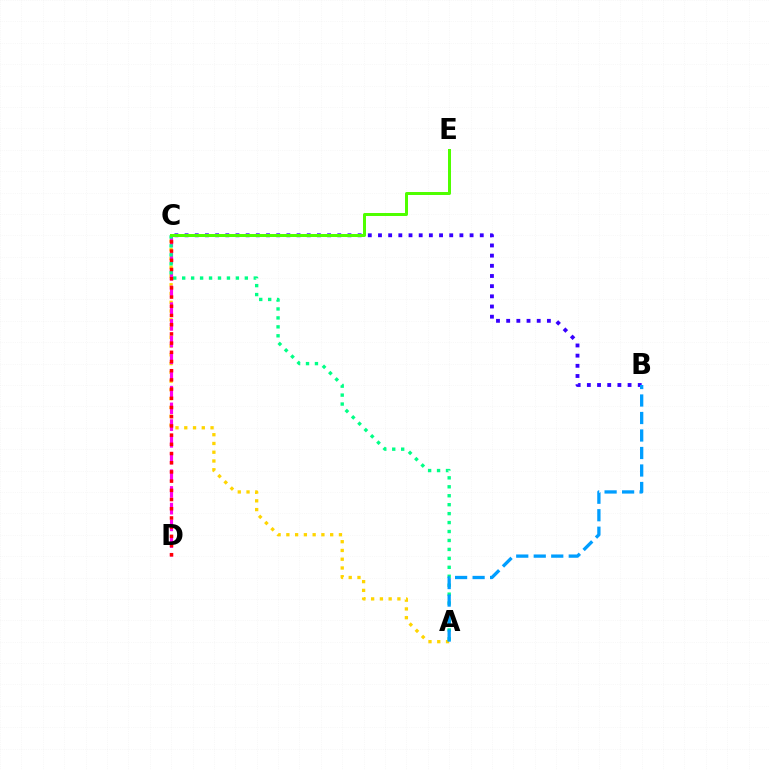{('A', 'C'): [{'color': '#ffd500', 'line_style': 'dotted', 'thickness': 2.38}, {'color': '#00ff86', 'line_style': 'dotted', 'thickness': 2.43}], ('C', 'D'): [{'color': '#ff00ed', 'line_style': 'dashed', 'thickness': 2.27}, {'color': '#ff0000', 'line_style': 'dotted', 'thickness': 2.5}], ('B', 'C'): [{'color': '#3700ff', 'line_style': 'dotted', 'thickness': 2.77}], ('C', 'E'): [{'color': '#4fff00', 'line_style': 'solid', 'thickness': 2.15}], ('A', 'B'): [{'color': '#009eff', 'line_style': 'dashed', 'thickness': 2.38}]}